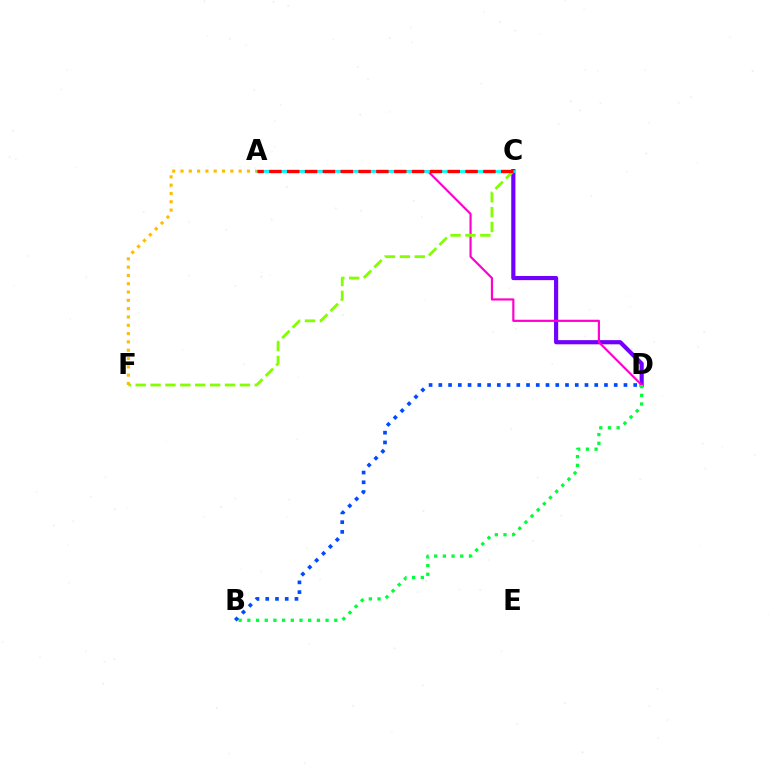{('C', 'D'): [{'color': '#7200ff', 'line_style': 'solid', 'thickness': 3.0}], ('A', 'D'): [{'color': '#ff00cf', 'line_style': 'solid', 'thickness': 1.57}], ('C', 'F'): [{'color': '#84ff00', 'line_style': 'dashed', 'thickness': 2.02}], ('B', 'D'): [{'color': '#00ff39', 'line_style': 'dotted', 'thickness': 2.36}, {'color': '#004bff', 'line_style': 'dotted', 'thickness': 2.65}], ('A', 'C'): [{'color': '#00fff6', 'line_style': 'solid', 'thickness': 2.01}, {'color': '#ff0000', 'line_style': 'dashed', 'thickness': 2.42}], ('A', 'F'): [{'color': '#ffbd00', 'line_style': 'dotted', 'thickness': 2.26}]}